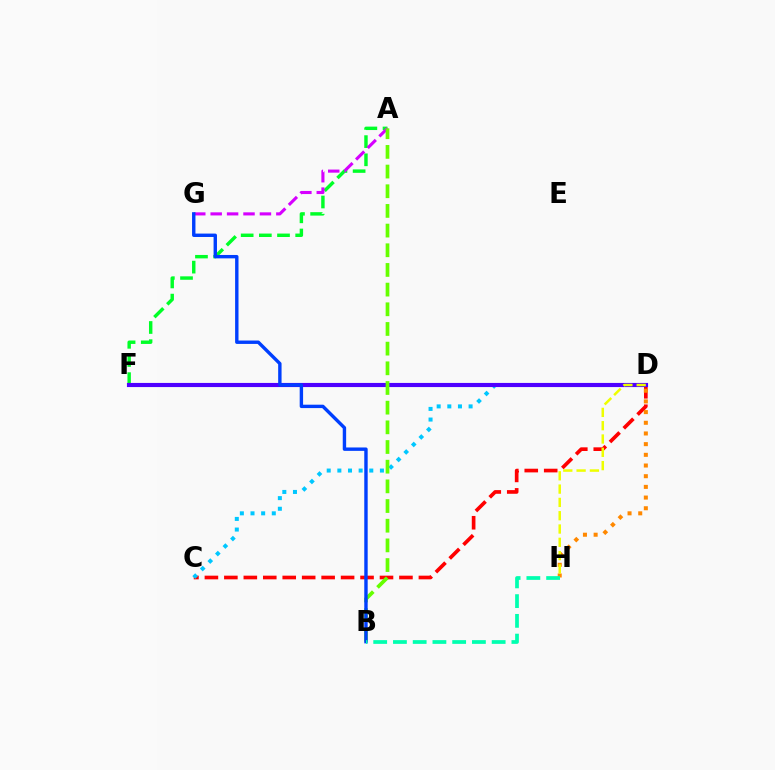{('A', 'F'): [{'color': '#00ff27', 'line_style': 'dashed', 'thickness': 2.47}], ('C', 'D'): [{'color': '#ff0000', 'line_style': 'dashed', 'thickness': 2.64}, {'color': '#00c7ff', 'line_style': 'dotted', 'thickness': 2.89}], ('D', 'H'): [{'color': '#ff8800', 'line_style': 'dotted', 'thickness': 2.9}, {'color': '#eeff00', 'line_style': 'dashed', 'thickness': 1.81}], ('A', 'G'): [{'color': '#d600ff', 'line_style': 'dashed', 'thickness': 2.23}], ('D', 'F'): [{'color': '#ff00a0', 'line_style': 'dotted', 'thickness': 1.89}, {'color': '#4f00ff', 'line_style': 'solid', 'thickness': 2.98}], ('A', 'B'): [{'color': '#66ff00', 'line_style': 'dashed', 'thickness': 2.67}], ('B', 'G'): [{'color': '#003fff', 'line_style': 'solid', 'thickness': 2.44}], ('B', 'H'): [{'color': '#00ffaf', 'line_style': 'dashed', 'thickness': 2.68}]}